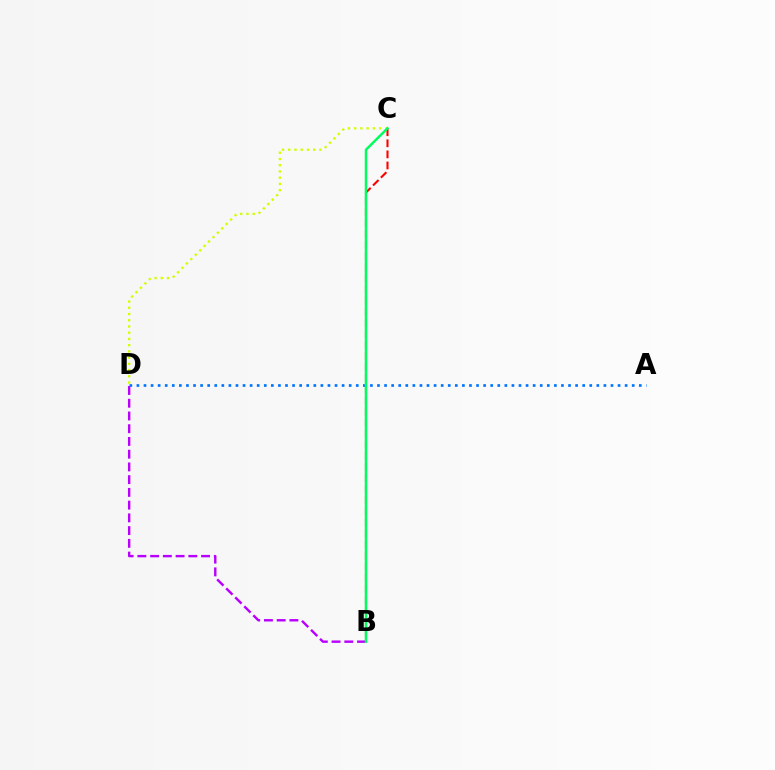{('C', 'D'): [{'color': '#d1ff00', 'line_style': 'dotted', 'thickness': 1.69}], ('B', 'D'): [{'color': '#b900ff', 'line_style': 'dashed', 'thickness': 1.73}], ('B', 'C'): [{'color': '#ff0000', 'line_style': 'dashed', 'thickness': 1.51}, {'color': '#00ff5c', 'line_style': 'solid', 'thickness': 1.77}], ('A', 'D'): [{'color': '#0074ff', 'line_style': 'dotted', 'thickness': 1.92}]}